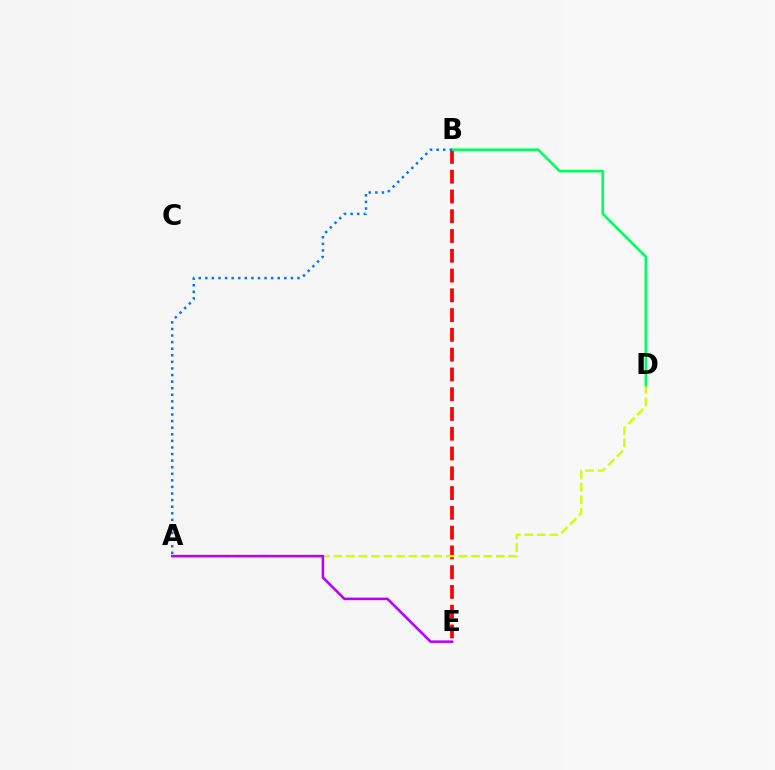{('B', 'E'): [{'color': '#ff0000', 'line_style': 'dashed', 'thickness': 2.69}], ('A', 'D'): [{'color': '#d1ff00', 'line_style': 'dashed', 'thickness': 1.7}], ('B', 'D'): [{'color': '#00ff5c', 'line_style': 'solid', 'thickness': 1.87}], ('A', 'E'): [{'color': '#b900ff', 'line_style': 'solid', 'thickness': 1.85}], ('A', 'B'): [{'color': '#0074ff', 'line_style': 'dotted', 'thickness': 1.79}]}